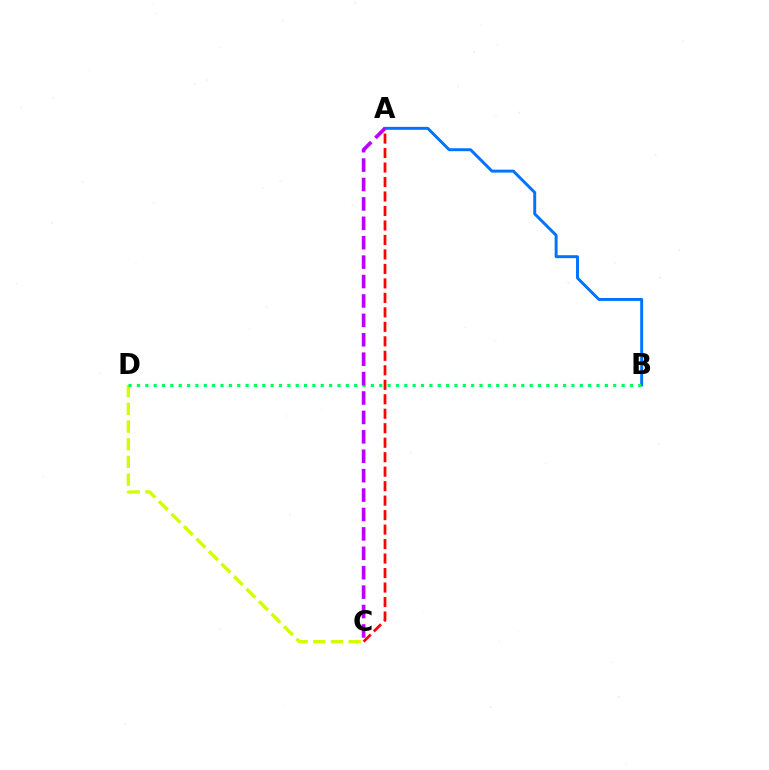{('A', 'C'): [{'color': '#ff0000', 'line_style': 'dashed', 'thickness': 1.97}, {'color': '#b900ff', 'line_style': 'dashed', 'thickness': 2.64}], ('C', 'D'): [{'color': '#d1ff00', 'line_style': 'dashed', 'thickness': 2.4}], ('A', 'B'): [{'color': '#0074ff', 'line_style': 'solid', 'thickness': 2.12}], ('B', 'D'): [{'color': '#00ff5c', 'line_style': 'dotted', 'thickness': 2.27}]}